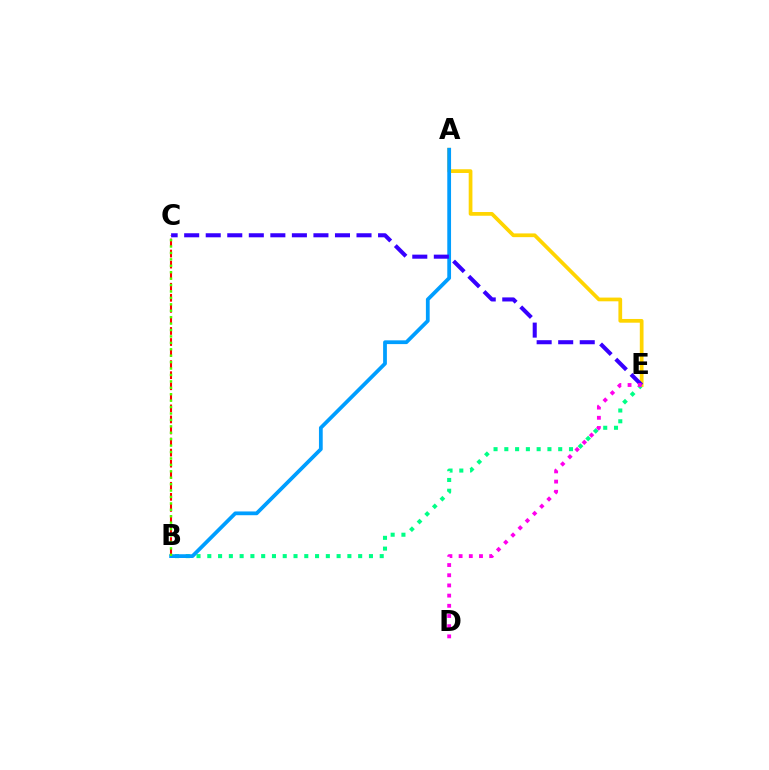{('B', 'C'): [{'color': '#ff0000', 'line_style': 'dashed', 'thickness': 1.5}, {'color': '#4fff00', 'line_style': 'dotted', 'thickness': 1.74}], ('B', 'E'): [{'color': '#00ff86', 'line_style': 'dotted', 'thickness': 2.93}], ('A', 'E'): [{'color': '#ffd500', 'line_style': 'solid', 'thickness': 2.69}], ('A', 'B'): [{'color': '#009eff', 'line_style': 'solid', 'thickness': 2.71}], ('C', 'E'): [{'color': '#3700ff', 'line_style': 'dashed', 'thickness': 2.93}], ('D', 'E'): [{'color': '#ff00ed', 'line_style': 'dotted', 'thickness': 2.77}]}